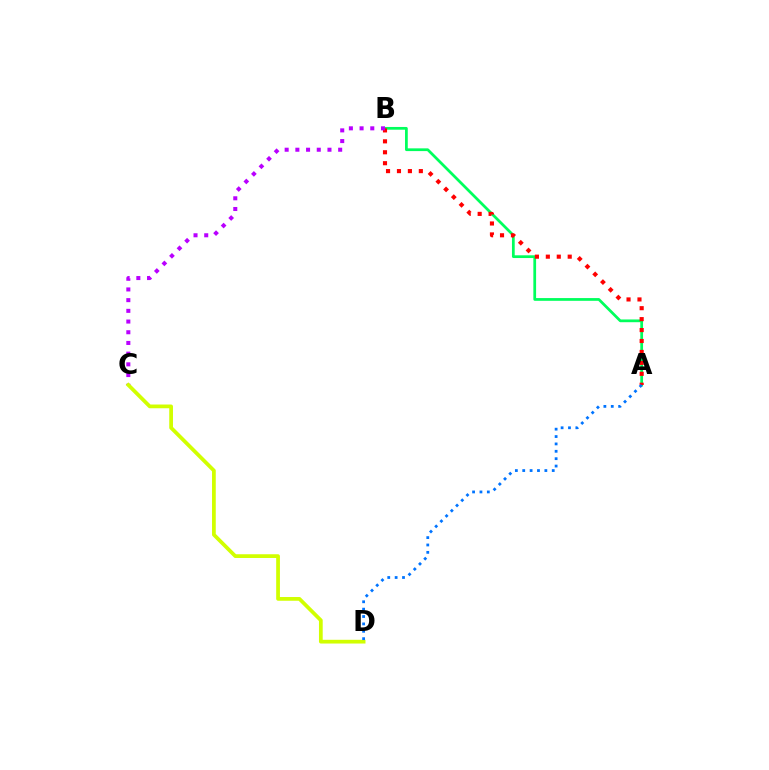{('A', 'B'): [{'color': '#00ff5c', 'line_style': 'solid', 'thickness': 1.98}, {'color': '#ff0000', 'line_style': 'dotted', 'thickness': 2.97}], ('B', 'C'): [{'color': '#b900ff', 'line_style': 'dotted', 'thickness': 2.91}], ('C', 'D'): [{'color': '#d1ff00', 'line_style': 'solid', 'thickness': 2.69}], ('A', 'D'): [{'color': '#0074ff', 'line_style': 'dotted', 'thickness': 2.0}]}